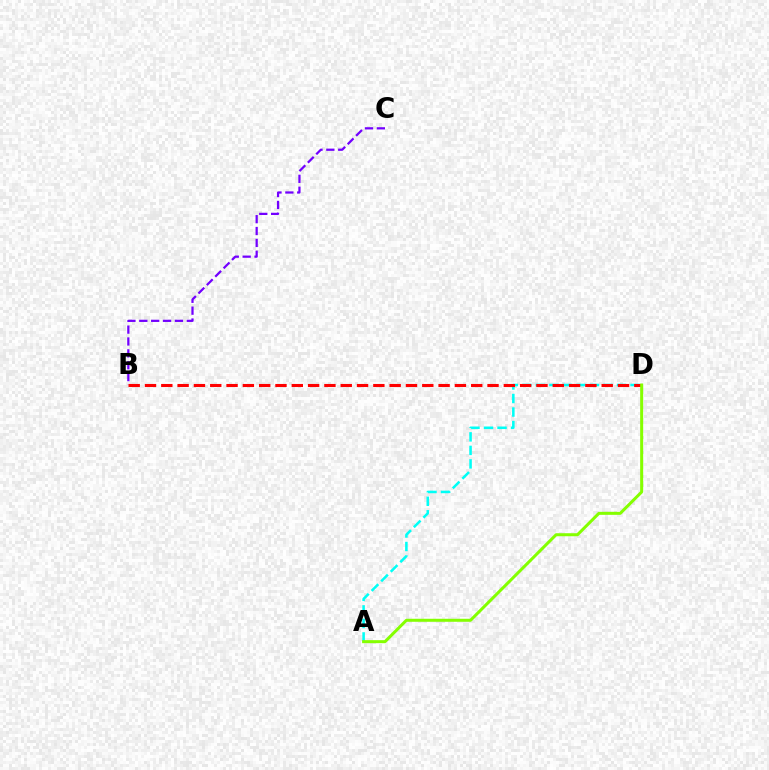{('B', 'C'): [{'color': '#7200ff', 'line_style': 'dashed', 'thickness': 1.61}], ('A', 'D'): [{'color': '#00fff6', 'line_style': 'dashed', 'thickness': 1.84}, {'color': '#84ff00', 'line_style': 'solid', 'thickness': 2.17}], ('B', 'D'): [{'color': '#ff0000', 'line_style': 'dashed', 'thickness': 2.22}]}